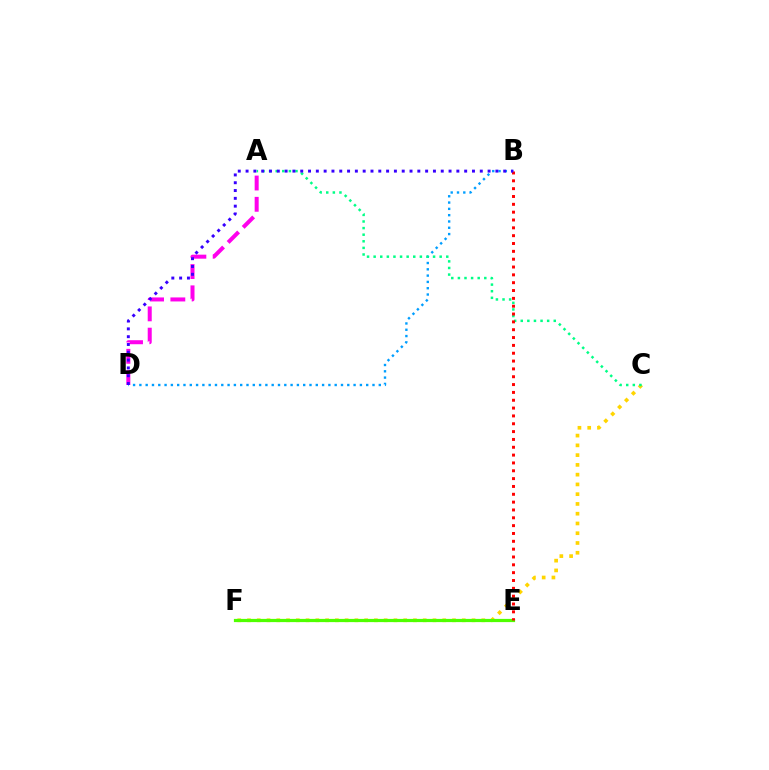{('A', 'D'): [{'color': '#ff00ed', 'line_style': 'dashed', 'thickness': 2.89}], ('B', 'D'): [{'color': '#009eff', 'line_style': 'dotted', 'thickness': 1.71}, {'color': '#3700ff', 'line_style': 'dotted', 'thickness': 2.12}], ('C', 'F'): [{'color': '#ffd500', 'line_style': 'dotted', 'thickness': 2.65}], ('E', 'F'): [{'color': '#4fff00', 'line_style': 'solid', 'thickness': 2.31}], ('A', 'C'): [{'color': '#00ff86', 'line_style': 'dotted', 'thickness': 1.79}], ('B', 'E'): [{'color': '#ff0000', 'line_style': 'dotted', 'thickness': 2.13}]}